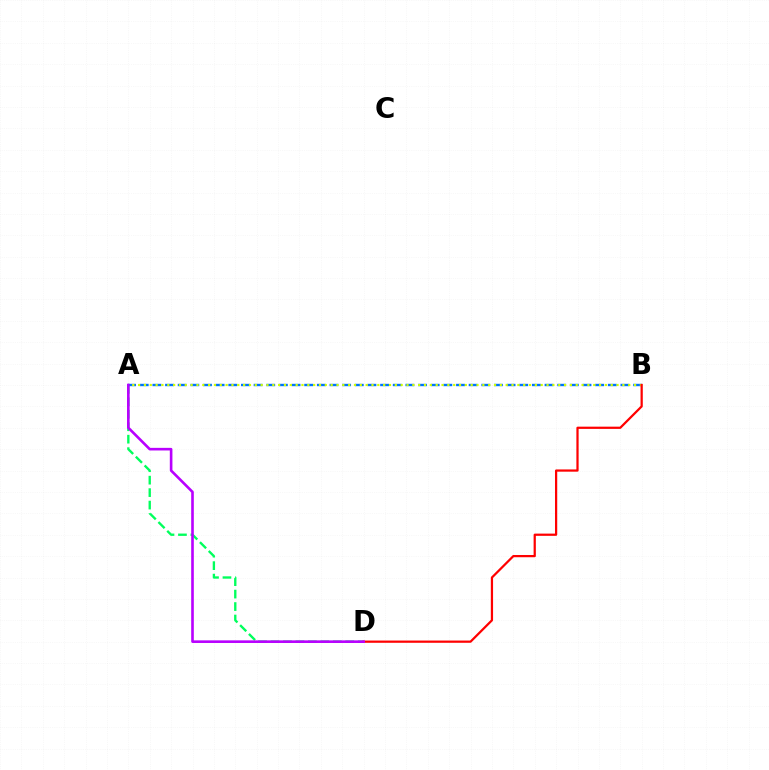{('A', 'D'): [{'color': '#00ff5c', 'line_style': 'dashed', 'thickness': 1.69}, {'color': '#b900ff', 'line_style': 'solid', 'thickness': 1.89}], ('A', 'B'): [{'color': '#0074ff', 'line_style': 'dashed', 'thickness': 1.72}, {'color': '#d1ff00', 'line_style': 'dotted', 'thickness': 1.59}], ('B', 'D'): [{'color': '#ff0000', 'line_style': 'solid', 'thickness': 1.61}]}